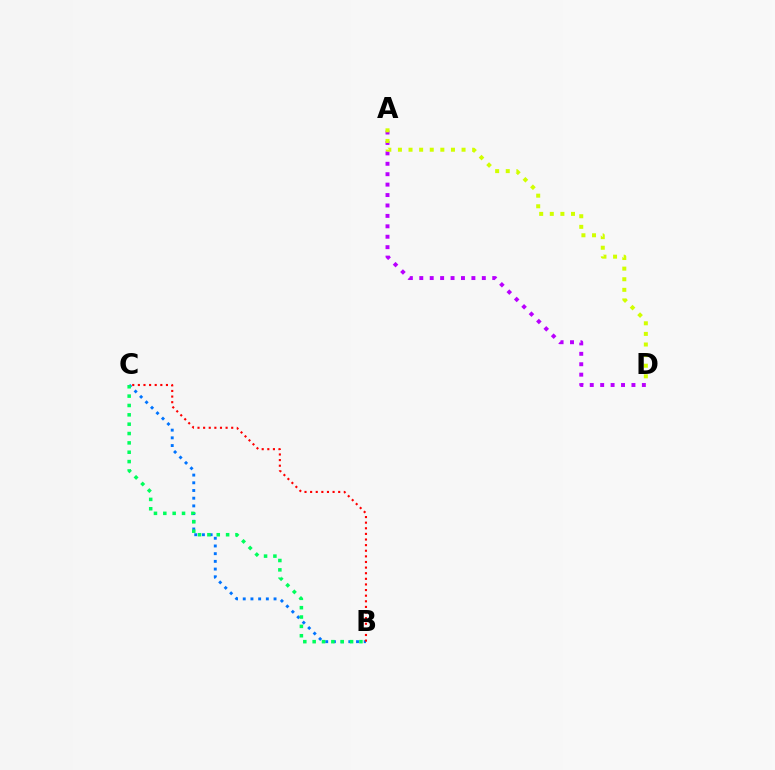{('B', 'C'): [{'color': '#0074ff', 'line_style': 'dotted', 'thickness': 2.09}, {'color': '#00ff5c', 'line_style': 'dotted', 'thickness': 2.54}, {'color': '#ff0000', 'line_style': 'dotted', 'thickness': 1.53}], ('A', 'D'): [{'color': '#b900ff', 'line_style': 'dotted', 'thickness': 2.83}, {'color': '#d1ff00', 'line_style': 'dotted', 'thickness': 2.88}]}